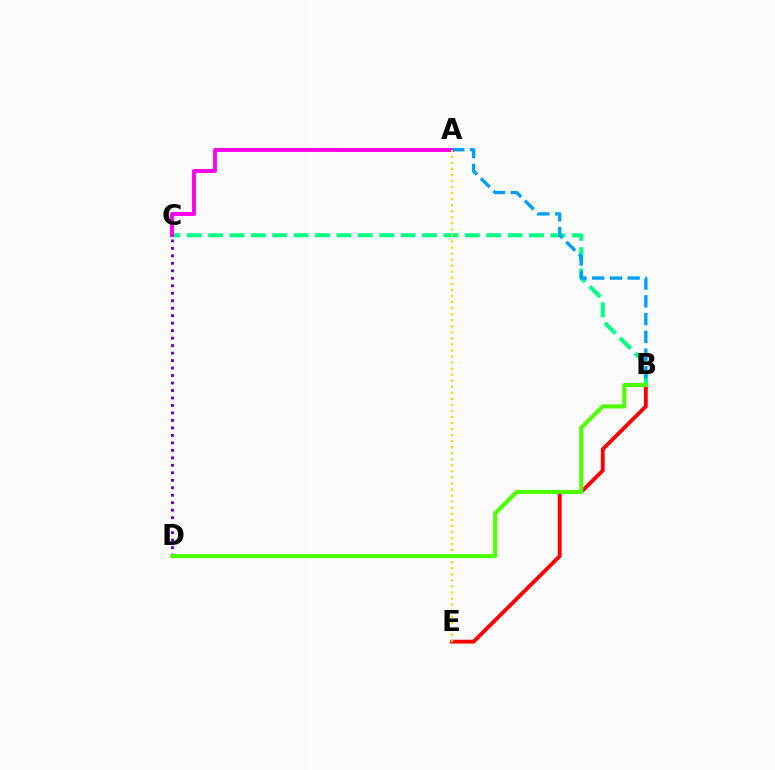{('C', 'D'): [{'color': '#3700ff', 'line_style': 'dotted', 'thickness': 2.03}], ('B', 'C'): [{'color': '#00ff86', 'line_style': 'dashed', 'thickness': 2.91}], ('B', 'E'): [{'color': '#ff0000', 'line_style': 'solid', 'thickness': 2.77}], ('A', 'C'): [{'color': '#ff00ed', 'line_style': 'solid', 'thickness': 2.79}], ('A', 'B'): [{'color': '#009eff', 'line_style': 'dashed', 'thickness': 2.41}], ('A', 'E'): [{'color': '#ffd500', 'line_style': 'dotted', 'thickness': 1.64}], ('B', 'D'): [{'color': '#4fff00', 'line_style': 'solid', 'thickness': 2.93}]}